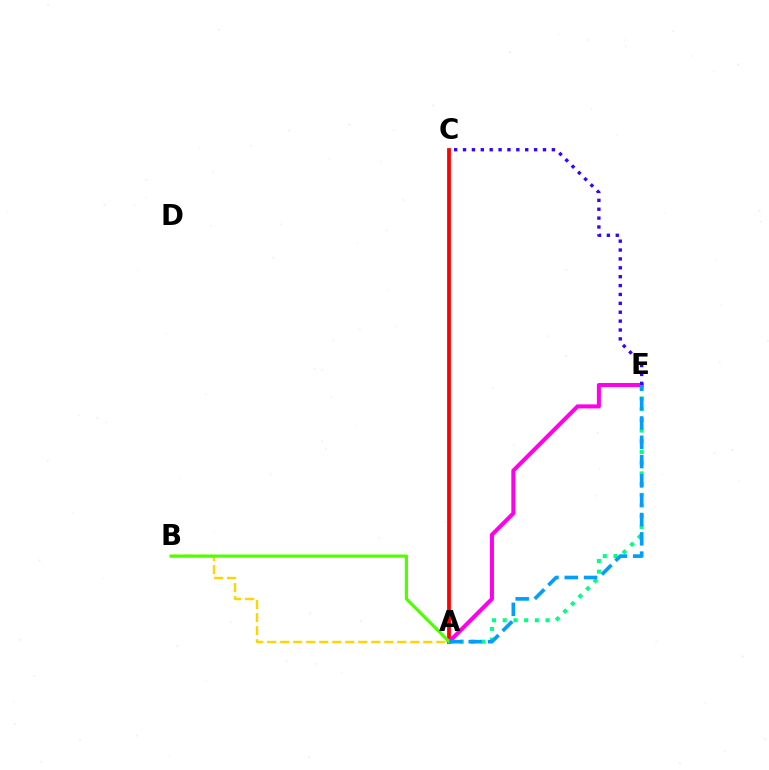{('A', 'C'): [{'color': '#ff0000', 'line_style': 'solid', 'thickness': 2.71}], ('A', 'B'): [{'color': '#ffd500', 'line_style': 'dashed', 'thickness': 1.77}, {'color': '#4fff00', 'line_style': 'solid', 'thickness': 2.29}], ('A', 'E'): [{'color': '#00ff86', 'line_style': 'dotted', 'thickness': 2.91}, {'color': '#ff00ed', 'line_style': 'solid', 'thickness': 2.91}, {'color': '#009eff', 'line_style': 'dashed', 'thickness': 2.62}], ('C', 'E'): [{'color': '#3700ff', 'line_style': 'dotted', 'thickness': 2.41}]}